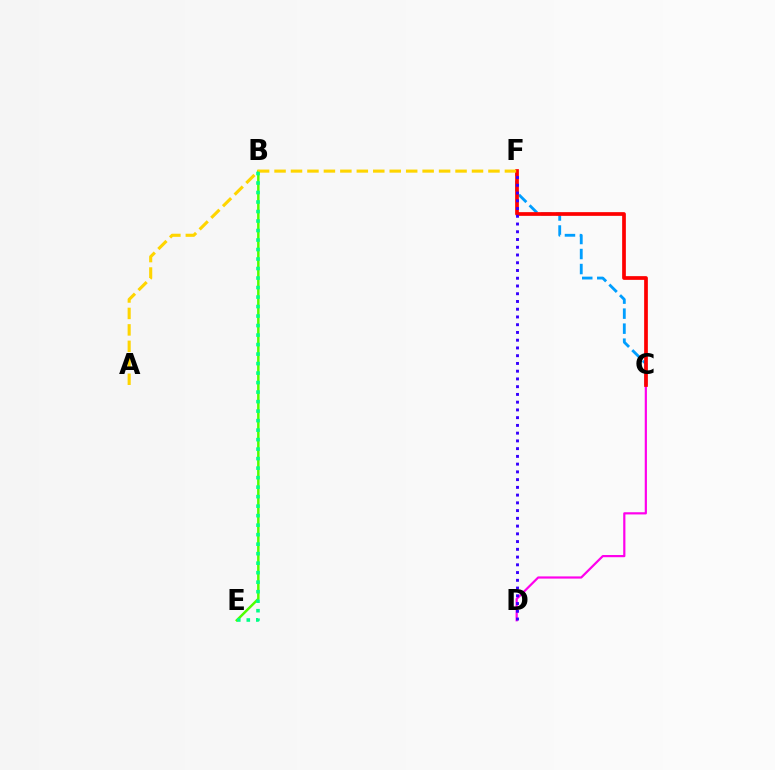{('B', 'E'): [{'color': '#4fff00', 'line_style': 'solid', 'thickness': 1.79}, {'color': '#00ff86', 'line_style': 'dotted', 'thickness': 2.58}], ('C', 'D'): [{'color': '#ff00ed', 'line_style': 'solid', 'thickness': 1.58}], ('C', 'F'): [{'color': '#009eff', 'line_style': 'dashed', 'thickness': 2.04}, {'color': '#ff0000', 'line_style': 'solid', 'thickness': 2.68}], ('A', 'F'): [{'color': '#ffd500', 'line_style': 'dashed', 'thickness': 2.24}], ('D', 'F'): [{'color': '#3700ff', 'line_style': 'dotted', 'thickness': 2.1}]}